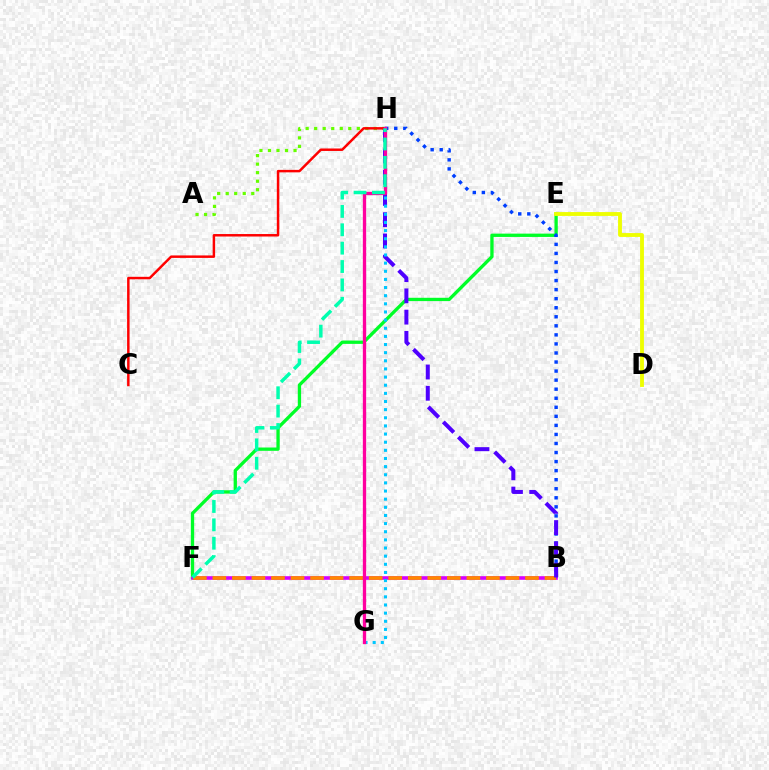{('E', 'F'): [{'color': '#00ff27', 'line_style': 'solid', 'thickness': 2.38}], ('A', 'H'): [{'color': '#66ff00', 'line_style': 'dotted', 'thickness': 2.32}], ('C', 'H'): [{'color': '#ff0000', 'line_style': 'solid', 'thickness': 1.78}], ('D', 'E'): [{'color': '#eeff00', 'line_style': 'solid', 'thickness': 2.77}], ('B', 'F'): [{'color': '#d600ff', 'line_style': 'solid', 'thickness': 2.6}, {'color': '#ff8800', 'line_style': 'dashed', 'thickness': 2.65}], ('B', 'H'): [{'color': '#003fff', 'line_style': 'dotted', 'thickness': 2.46}, {'color': '#4f00ff', 'line_style': 'dashed', 'thickness': 2.89}], ('G', 'H'): [{'color': '#00c7ff', 'line_style': 'dotted', 'thickness': 2.21}, {'color': '#ff00a0', 'line_style': 'solid', 'thickness': 2.38}], ('F', 'H'): [{'color': '#00ffaf', 'line_style': 'dashed', 'thickness': 2.5}]}